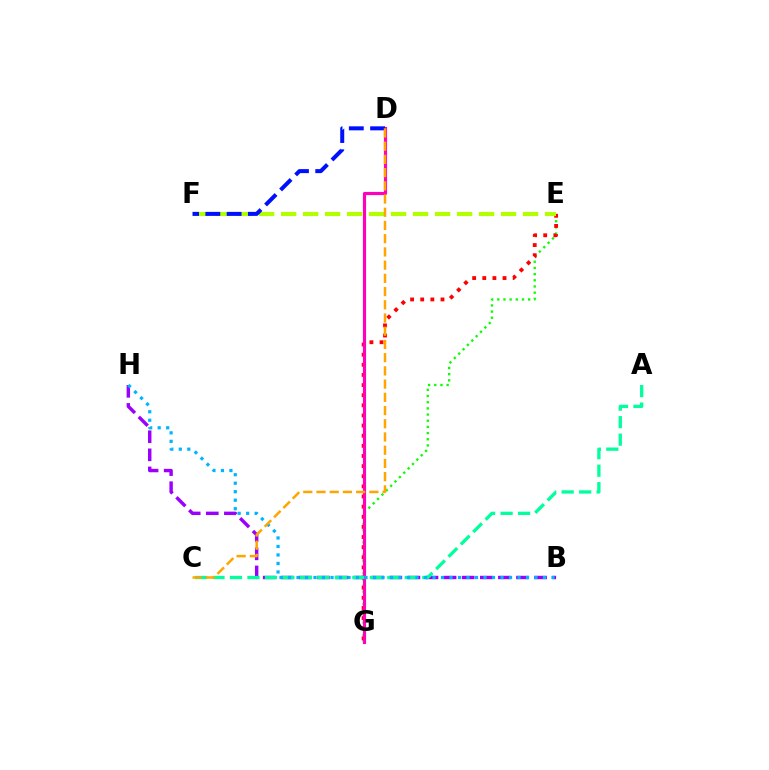{('B', 'H'): [{'color': '#9b00ff', 'line_style': 'dashed', 'thickness': 2.46}, {'color': '#00b5ff', 'line_style': 'dotted', 'thickness': 2.31}], ('E', 'G'): [{'color': '#08ff00', 'line_style': 'dotted', 'thickness': 1.68}, {'color': '#ff0000', 'line_style': 'dotted', 'thickness': 2.75}], ('D', 'G'): [{'color': '#ff00bd', 'line_style': 'solid', 'thickness': 2.27}], ('E', 'F'): [{'color': '#b3ff00', 'line_style': 'dashed', 'thickness': 2.99}], ('A', 'C'): [{'color': '#00ff9d', 'line_style': 'dashed', 'thickness': 2.38}], ('D', 'F'): [{'color': '#0010ff', 'line_style': 'dashed', 'thickness': 2.89}], ('C', 'D'): [{'color': '#ffa500', 'line_style': 'dashed', 'thickness': 1.8}]}